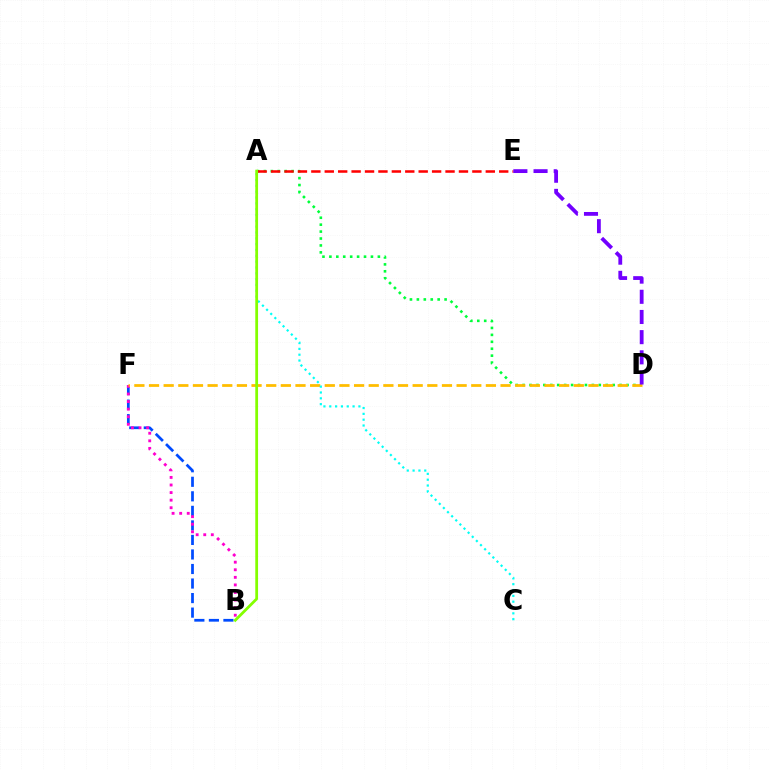{('B', 'F'): [{'color': '#004bff', 'line_style': 'dashed', 'thickness': 1.97}, {'color': '#ff00cf', 'line_style': 'dotted', 'thickness': 2.06}], ('A', 'D'): [{'color': '#00ff39', 'line_style': 'dotted', 'thickness': 1.88}], ('D', 'F'): [{'color': '#ffbd00', 'line_style': 'dashed', 'thickness': 1.99}], ('A', 'E'): [{'color': '#ff0000', 'line_style': 'dashed', 'thickness': 1.82}], ('D', 'E'): [{'color': '#7200ff', 'line_style': 'dashed', 'thickness': 2.74}], ('A', 'C'): [{'color': '#00fff6', 'line_style': 'dotted', 'thickness': 1.58}], ('A', 'B'): [{'color': '#84ff00', 'line_style': 'solid', 'thickness': 2.0}]}